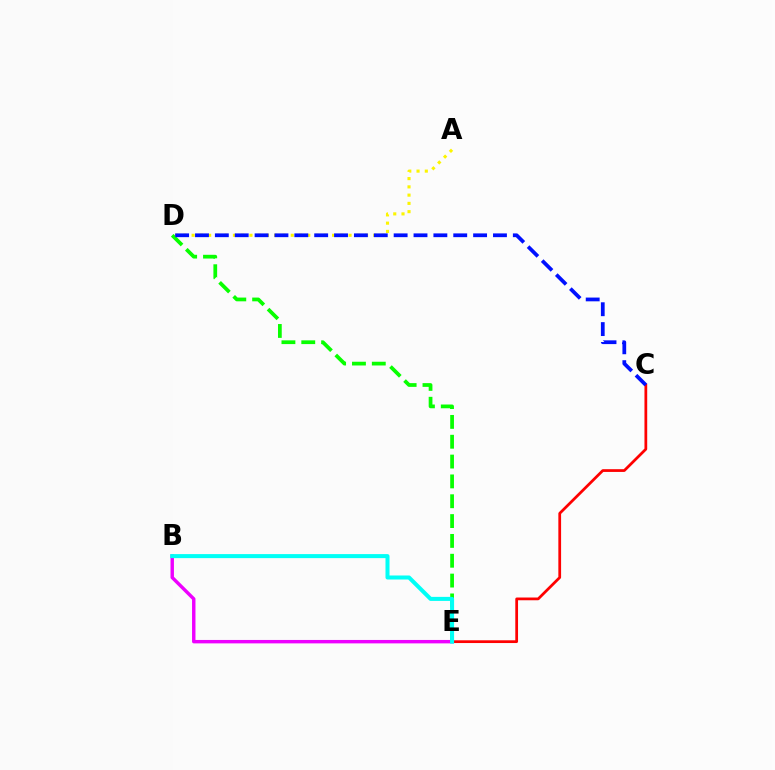{('D', 'E'): [{'color': '#08ff00', 'line_style': 'dashed', 'thickness': 2.69}], ('B', 'E'): [{'color': '#ee00ff', 'line_style': 'solid', 'thickness': 2.46}, {'color': '#00fff6', 'line_style': 'solid', 'thickness': 2.9}], ('A', 'D'): [{'color': '#fcf500', 'line_style': 'dotted', 'thickness': 2.24}], ('C', 'E'): [{'color': '#ff0000', 'line_style': 'solid', 'thickness': 1.98}], ('C', 'D'): [{'color': '#0010ff', 'line_style': 'dashed', 'thickness': 2.7}]}